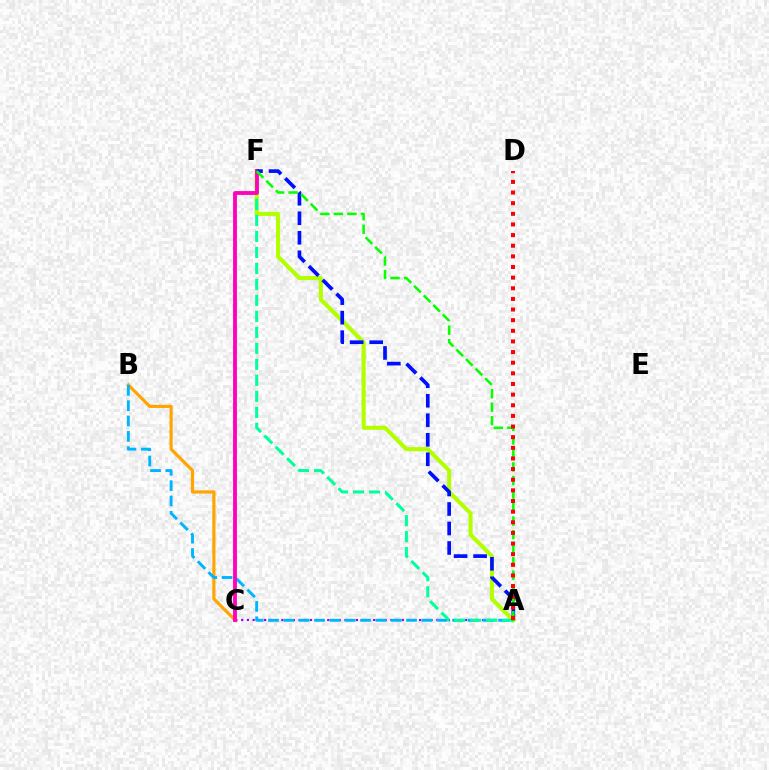{('A', 'C'): [{'color': '#9b00ff', 'line_style': 'dotted', 'thickness': 1.56}], ('A', 'F'): [{'color': '#b3ff00', 'line_style': 'solid', 'thickness': 2.94}, {'color': '#00ff9d', 'line_style': 'dashed', 'thickness': 2.17}, {'color': '#0010ff', 'line_style': 'dashed', 'thickness': 2.65}, {'color': '#08ff00', 'line_style': 'dashed', 'thickness': 1.84}], ('B', 'C'): [{'color': '#ffa500', 'line_style': 'solid', 'thickness': 2.28}], ('A', 'B'): [{'color': '#00b5ff', 'line_style': 'dashed', 'thickness': 2.08}], ('C', 'F'): [{'color': '#ff00bd', 'line_style': 'solid', 'thickness': 2.76}], ('A', 'D'): [{'color': '#ff0000', 'line_style': 'dotted', 'thickness': 2.89}]}